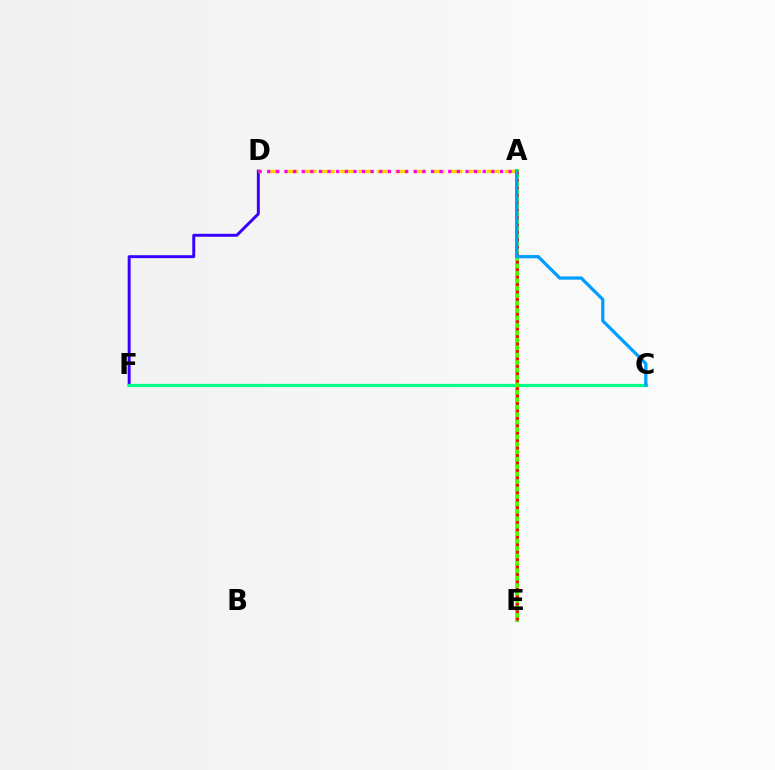{('D', 'F'): [{'color': '#3700ff', 'line_style': 'solid', 'thickness': 2.12}], ('C', 'F'): [{'color': '#00ff86', 'line_style': 'solid', 'thickness': 2.34}], ('A', 'E'): [{'color': '#4fff00', 'line_style': 'solid', 'thickness': 2.85}, {'color': '#ff0000', 'line_style': 'dotted', 'thickness': 2.02}], ('A', 'D'): [{'color': '#ffd500', 'line_style': 'dashed', 'thickness': 2.48}, {'color': '#ff00ed', 'line_style': 'dotted', 'thickness': 2.34}], ('A', 'C'): [{'color': '#009eff', 'line_style': 'solid', 'thickness': 2.34}]}